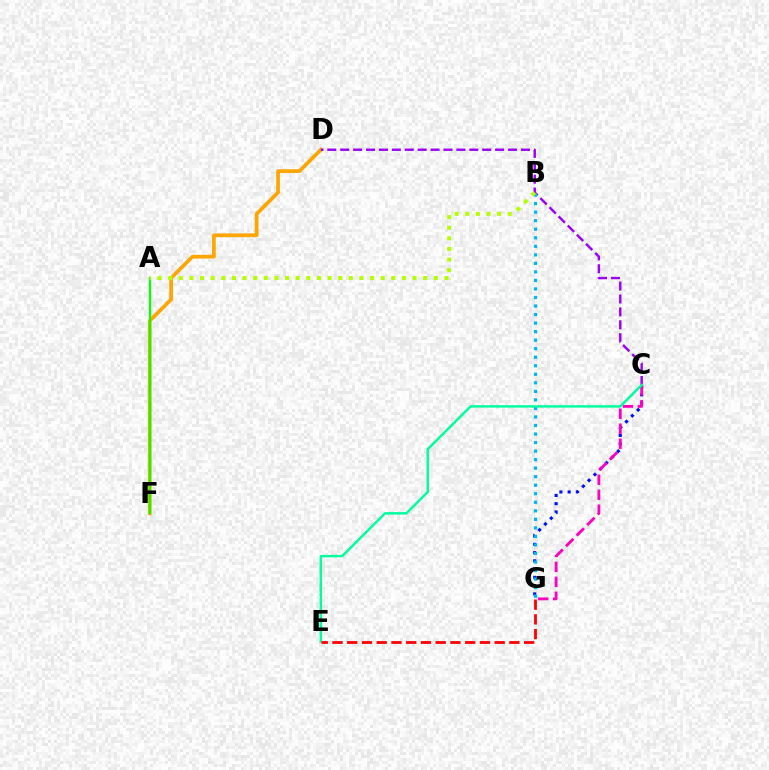{('D', 'F'): [{'color': '#ffa500', 'line_style': 'solid', 'thickness': 2.67}], ('C', 'G'): [{'color': '#0010ff', 'line_style': 'dotted', 'thickness': 2.24}, {'color': '#ff00bd', 'line_style': 'dashed', 'thickness': 2.03}], ('A', 'F'): [{'color': '#08ff00', 'line_style': 'solid', 'thickness': 1.62}], ('C', 'D'): [{'color': '#9b00ff', 'line_style': 'dashed', 'thickness': 1.75}], ('B', 'G'): [{'color': '#00b5ff', 'line_style': 'dotted', 'thickness': 2.32}], ('C', 'E'): [{'color': '#00ff9d', 'line_style': 'solid', 'thickness': 1.76}], ('A', 'B'): [{'color': '#b3ff00', 'line_style': 'dotted', 'thickness': 2.89}], ('E', 'G'): [{'color': '#ff0000', 'line_style': 'dashed', 'thickness': 2.0}]}